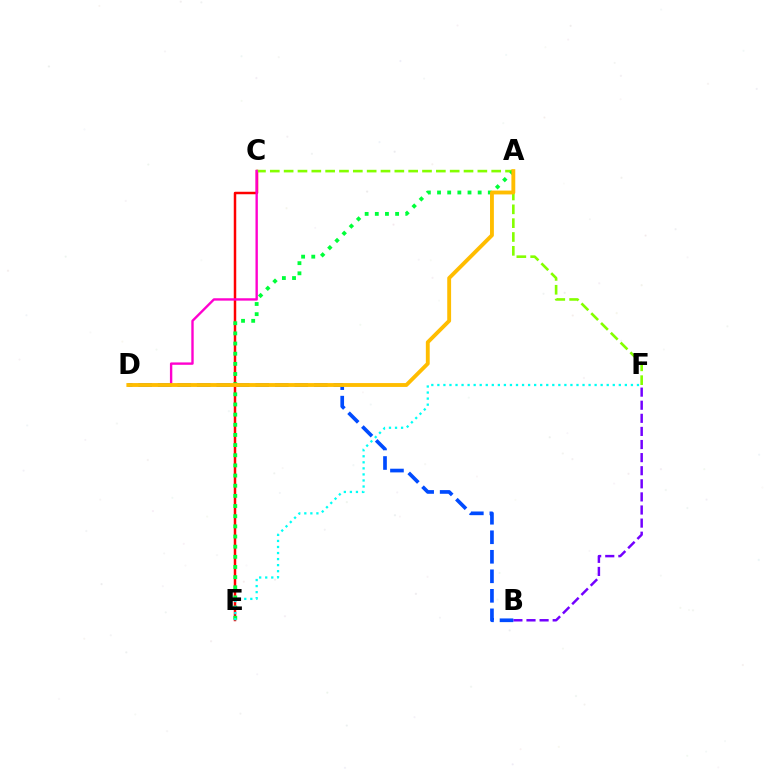{('C', 'E'): [{'color': '#ff0000', 'line_style': 'solid', 'thickness': 1.79}], ('C', 'F'): [{'color': '#84ff00', 'line_style': 'dashed', 'thickness': 1.88}], ('C', 'D'): [{'color': '#ff00cf', 'line_style': 'solid', 'thickness': 1.71}], ('B', 'F'): [{'color': '#7200ff', 'line_style': 'dashed', 'thickness': 1.78}], ('B', 'D'): [{'color': '#004bff', 'line_style': 'dashed', 'thickness': 2.65}], ('A', 'E'): [{'color': '#00ff39', 'line_style': 'dotted', 'thickness': 2.76}], ('A', 'D'): [{'color': '#ffbd00', 'line_style': 'solid', 'thickness': 2.78}], ('E', 'F'): [{'color': '#00fff6', 'line_style': 'dotted', 'thickness': 1.64}]}